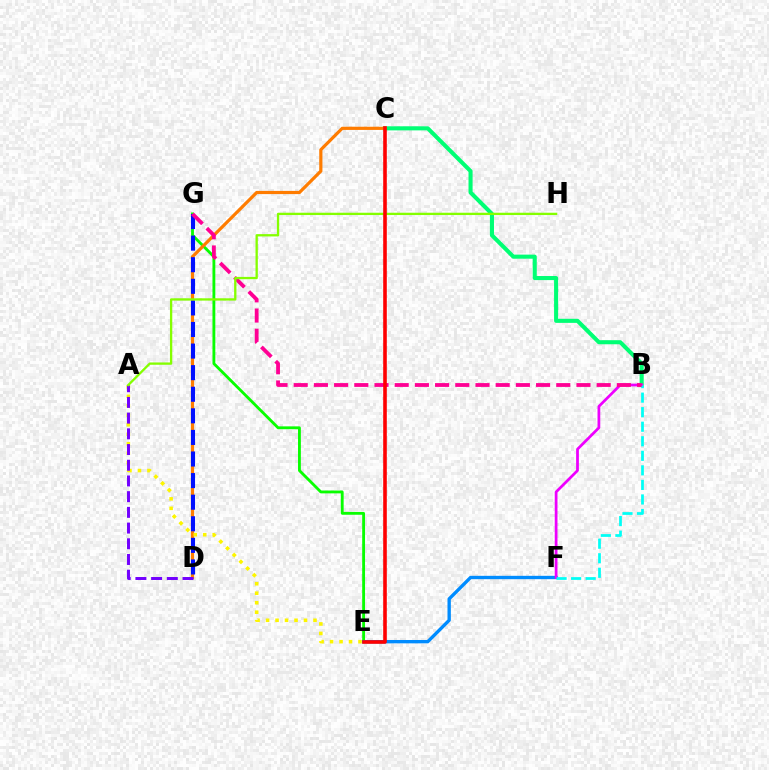{('B', 'C'): [{'color': '#00ff74', 'line_style': 'solid', 'thickness': 2.94}], ('E', 'G'): [{'color': '#08ff00', 'line_style': 'solid', 'thickness': 2.04}], ('C', 'D'): [{'color': '#ff7c00', 'line_style': 'solid', 'thickness': 2.3}], ('D', 'G'): [{'color': '#0010ff', 'line_style': 'dashed', 'thickness': 2.93}], ('E', 'F'): [{'color': '#008cff', 'line_style': 'solid', 'thickness': 2.41}], ('A', 'E'): [{'color': '#fcf500', 'line_style': 'dotted', 'thickness': 2.58}], ('B', 'F'): [{'color': '#ee00ff', 'line_style': 'solid', 'thickness': 1.98}, {'color': '#00fff6', 'line_style': 'dashed', 'thickness': 1.98}], ('A', 'D'): [{'color': '#7200ff', 'line_style': 'dashed', 'thickness': 2.13}], ('B', 'G'): [{'color': '#ff0094', 'line_style': 'dashed', 'thickness': 2.74}], ('A', 'H'): [{'color': '#84ff00', 'line_style': 'solid', 'thickness': 1.66}], ('C', 'E'): [{'color': '#ff0000', 'line_style': 'solid', 'thickness': 2.59}]}